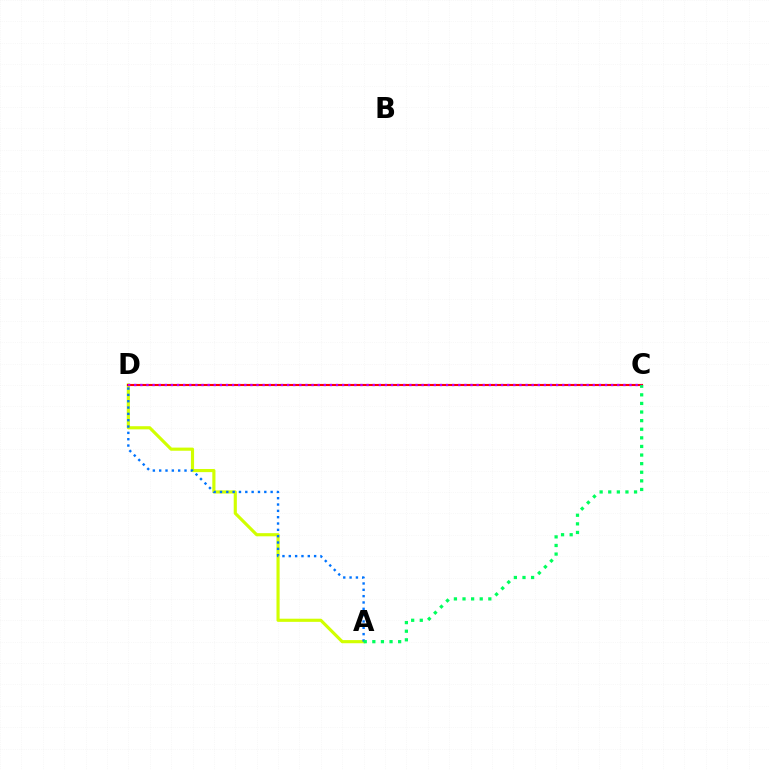{('A', 'D'): [{'color': '#d1ff00', 'line_style': 'solid', 'thickness': 2.26}, {'color': '#0074ff', 'line_style': 'dotted', 'thickness': 1.72}], ('C', 'D'): [{'color': '#ff0000', 'line_style': 'solid', 'thickness': 1.52}, {'color': '#b900ff', 'line_style': 'dotted', 'thickness': 1.66}], ('A', 'C'): [{'color': '#00ff5c', 'line_style': 'dotted', 'thickness': 2.34}]}